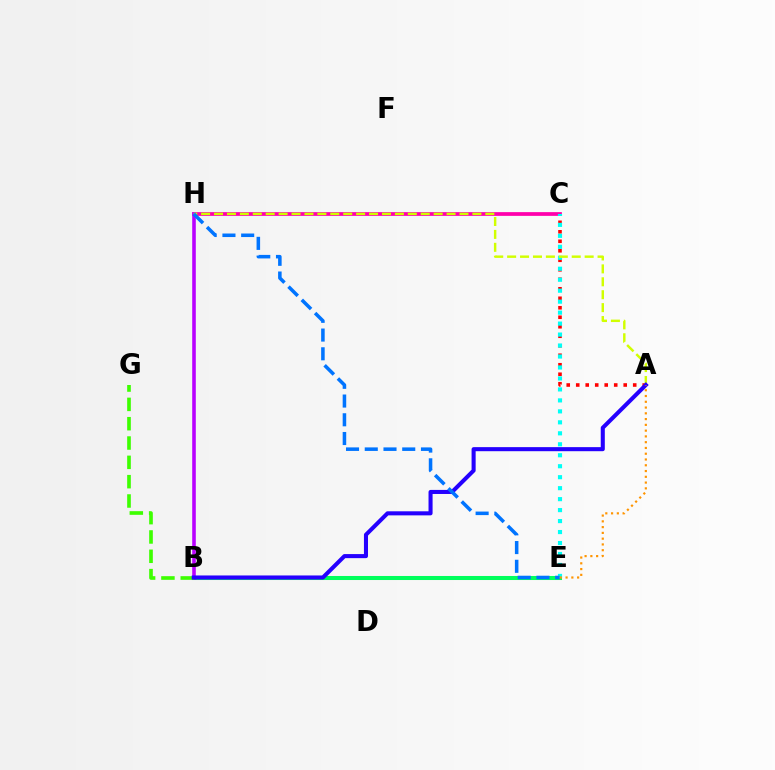{('C', 'H'): [{'color': '#ff00ac', 'line_style': 'solid', 'thickness': 2.69}], ('B', 'E'): [{'color': '#00ff5c', 'line_style': 'solid', 'thickness': 2.91}], ('B', 'H'): [{'color': '#b900ff', 'line_style': 'solid', 'thickness': 2.58}], ('B', 'G'): [{'color': '#3dff00', 'line_style': 'dashed', 'thickness': 2.63}], ('A', 'C'): [{'color': '#ff0000', 'line_style': 'dotted', 'thickness': 2.58}], ('C', 'E'): [{'color': '#00fff6', 'line_style': 'dotted', 'thickness': 2.98}], ('A', 'H'): [{'color': '#d1ff00', 'line_style': 'dashed', 'thickness': 1.75}], ('A', 'B'): [{'color': '#2500ff', 'line_style': 'solid', 'thickness': 2.93}], ('E', 'H'): [{'color': '#0074ff', 'line_style': 'dashed', 'thickness': 2.55}], ('A', 'E'): [{'color': '#ff9400', 'line_style': 'dotted', 'thickness': 1.57}]}